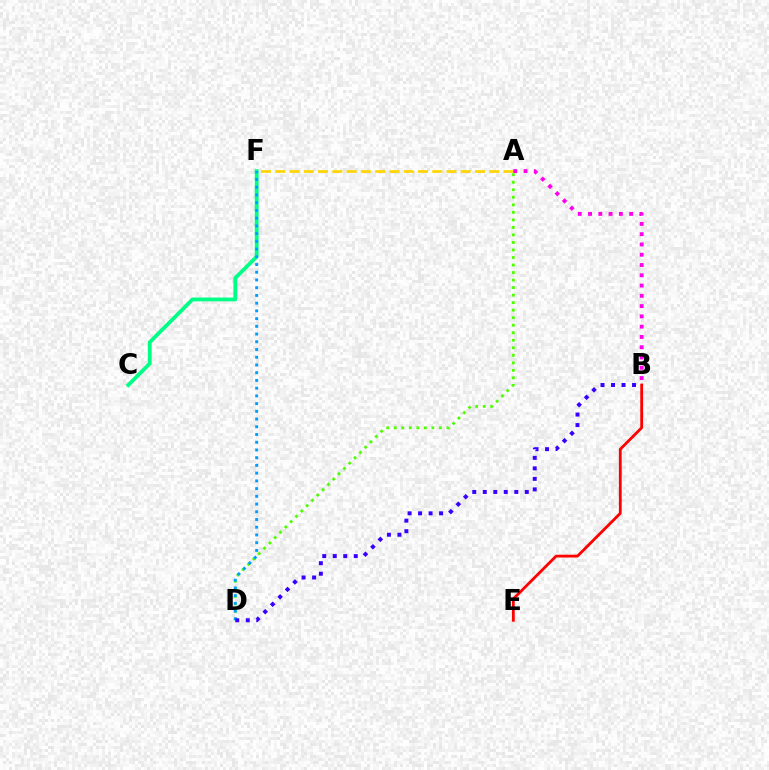{('B', 'E'): [{'color': '#ff0000', 'line_style': 'solid', 'thickness': 2.02}], ('A', 'F'): [{'color': '#ffd500', 'line_style': 'dashed', 'thickness': 1.94}], ('C', 'F'): [{'color': '#00ff86', 'line_style': 'solid', 'thickness': 2.74}], ('A', 'D'): [{'color': '#4fff00', 'line_style': 'dotted', 'thickness': 2.04}], ('A', 'B'): [{'color': '#ff00ed', 'line_style': 'dotted', 'thickness': 2.79}], ('D', 'F'): [{'color': '#009eff', 'line_style': 'dotted', 'thickness': 2.1}], ('B', 'D'): [{'color': '#3700ff', 'line_style': 'dotted', 'thickness': 2.85}]}